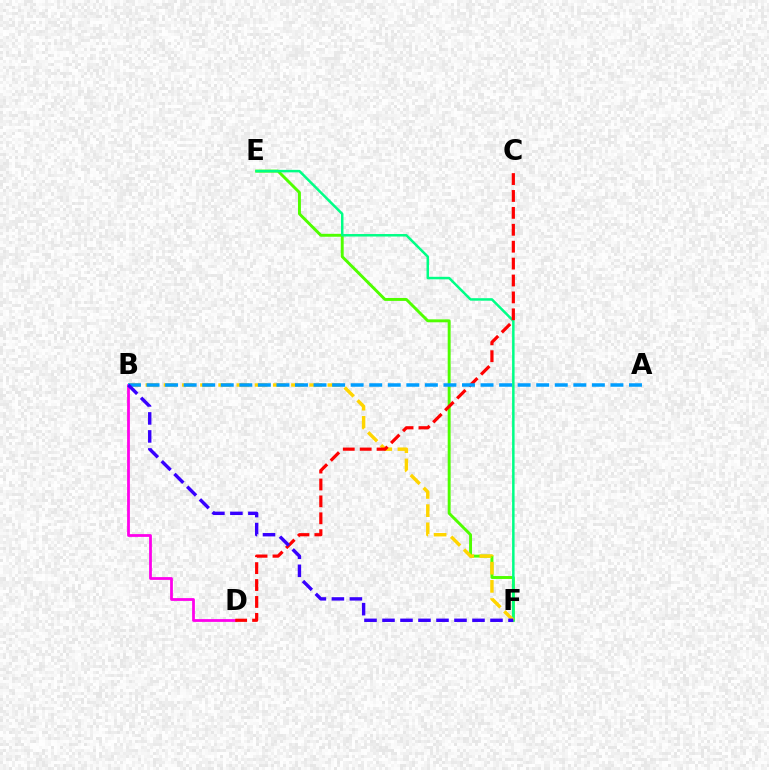{('E', 'F'): [{'color': '#4fff00', 'line_style': 'solid', 'thickness': 2.11}, {'color': '#00ff86', 'line_style': 'solid', 'thickness': 1.8}], ('B', 'D'): [{'color': '#ff00ed', 'line_style': 'solid', 'thickness': 1.99}], ('B', 'F'): [{'color': '#ffd500', 'line_style': 'dashed', 'thickness': 2.47}, {'color': '#3700ff', 'line_style': 'dashed', 'thickness': 2.45}], ('C', 'D'): [{'color': '#ff0000', 'line_style': 'dashed', 'thickness': 2.3}], ('A', 'B'): [{'color': '#009eff', 'line_style': 'dashed', 'thickness': 2.52}]}